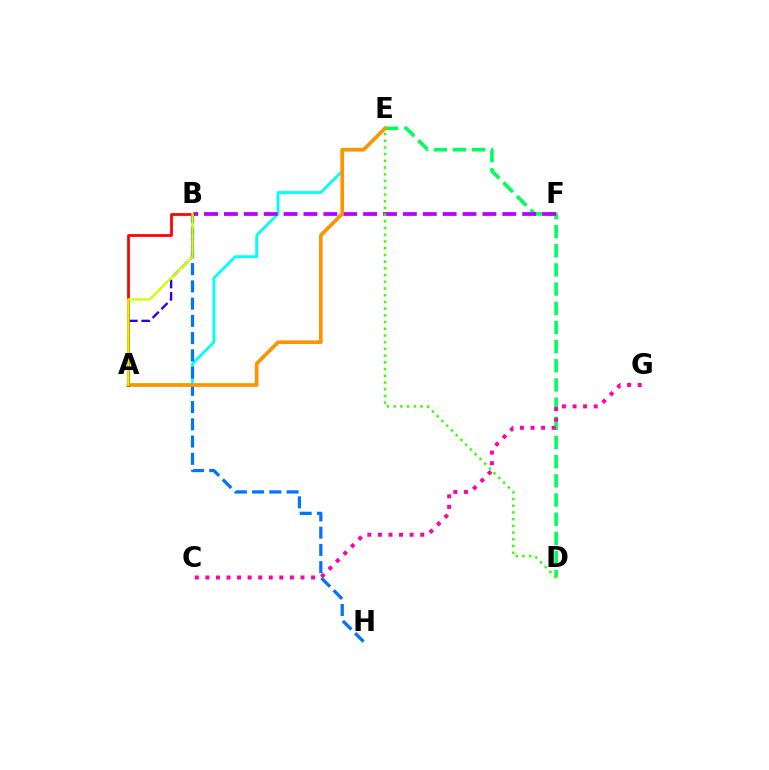{('A', 'E'): [{'color': '#00fff6', 'line_style': 'solid', 'thickness': 2.02}, {'color': '#ff9400', 'line_style': 'solid', 'thickness': 2.63}], ('B', 'H'): [{'color': '#0074ff', 'line_style': 'dashed', 'thickness': 2.34}], ('D', 'E'): [{'color': '#00ff5c', 'line_style': 'dashed', 'thickness': 2.6}, {'color': '#3dff00', 'line_style': 'dotted', 'thickness': 1.82}], ('A', 'B'): [{'color': '#2500ff', 'line_style': 'dashed', 'thickness': 1.69}, {'color': '#ff0000', 'line_style': 'solid', 'thickness': 1.98}, {'color': '#d1ff00', 'line_style': 'solid', 'thickness': 1.72}], ('B', 'F'): [{'color': '#b900ff', 'line_style': 'dashed', 'thickness': 2.7}], ('C', 'G'): [{'color': '#ff00ac', 'line_style': 'dotted', 'thickness': 2.87}]}